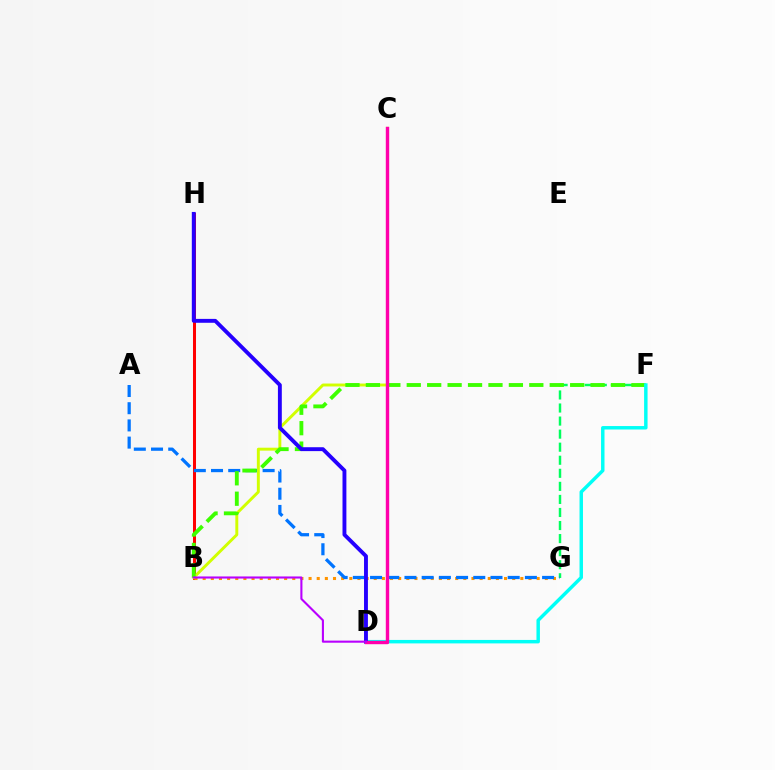{('F', 'G'): [{'color': '#00ff5c', 'line_style': 'dashed', 'thickness': 1.77}], ('B', 'H'): [{'color': '#ff0000', 'line_style': 'solid', 'thickness': 2.17}], ('B', 'G'): [{'color': '#ff9400', 'line_style': 'dotted', 'thickness': 2.21}], ('A', 'G'): [{'color': '#0074ff', 'line_style': 'dashed', 'thickness': 2.34}], ('B', 'C'): [{'color': '#d1ff00', 'line_style': 'solid', 'thickness': 2.11}], ('B', 'F'): [{'color': '#3dff00', 'line_style': 'dashed', 'thickness': 2.77}], ('D', 'F'): [{'color': '#00fff6', 'line_style': 'solid', 'thickness': 2.49}], ('D', 'H'): [{'color': '#2500ff', 'line_style': 'solid', 'thickness': 2.8}], ('C', 'D'): [{'color': '#ff00ac', 'line_style': 'solid', 'thickness': 2.45}], ('B', 'D'): [{'color': '#b900ff', 'line_style': 'solid', 'thickness': 1.51}]}